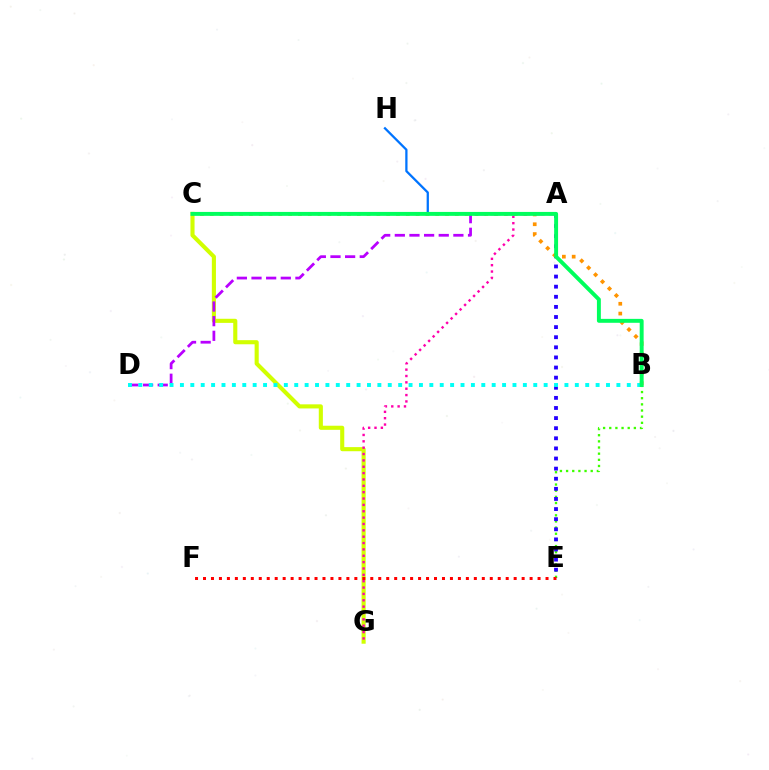{('B', 'E'): [{'color': '#3dff00', 'line_style': 'dotted', 'thickness': 1.67}], ('A', 'E'): [{'color': '#2500ff', 'line_style': 'dotted', 'thickness': 2.75}], ('A', 'H'): [{'color': '#0074ff', 'line_style': 'solid', 'thickness': 1.64}], ('C', 'G'): [{'color': '#d1ff00', 'line_style': 'solid', 'thickness': 2.95}], ('A', 'G'): [{'color': '#ff00ac', 'line_style': 'dotted', 'thickness': 1.73}], ('B', 'C'): [{'color': '#ff9400', 'line_style': 'dotted', 'thickness': 2.66}, {'color': '#00ff5c', 'line_style': 'solid', 'thickness': 2.83}], ('A', 'D'): [{'color': '#b900ff', 'line_style': 'dashed', 'thickness': 1.99}], ('B', 'D'): [{'color': '#00fff6', 'line_style': 'dotted', 'thickness': 2.82}], ('E', 'F'): [{'color': '#ff0000', 'line_style': 'dotted', 'thickness': 2.16}]}